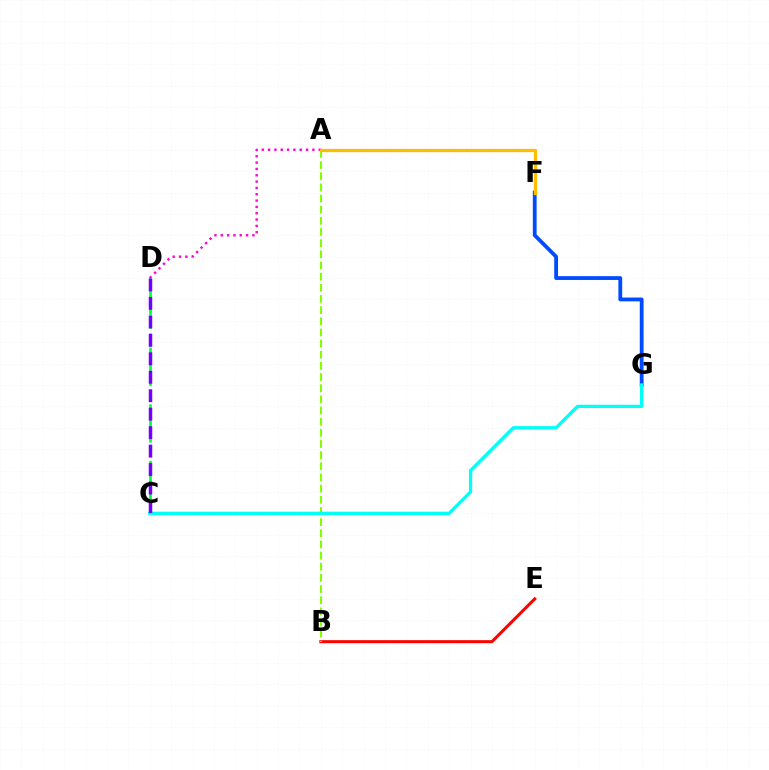{('B', 'E'): [{'color': '#ff0000', 'line_style': 'solid', 'thickness': 2.17}], ('A', 'D'): [{'color': '#ff00cf', 'line_style': 'dotted', 'thickness': 1.72}], ('A', 'B'): [{'color': '#84ff00', 'line_style': 'dashed', 'thickness': 1.52}], ('F', 'G'): [{'color': '#004bff', 'line_style': 'solid', 'thickness': 2.74}], ('A', 'F'): [{'color': '#ffbd00', 'line_style': 'solid', 'thickness': 2.34}], ('C', 'D'): [{'color': '#00ff39', 'line_style': 'dashed', 'thickness': 1.93}, {'color': '#7200ff', 'line_style': 'dashed', 'thickness': 2.51}], ('C', 'G'): [{'color': '#00fff6', 'line_style': 'solid', 'thickness': 2.37}]}